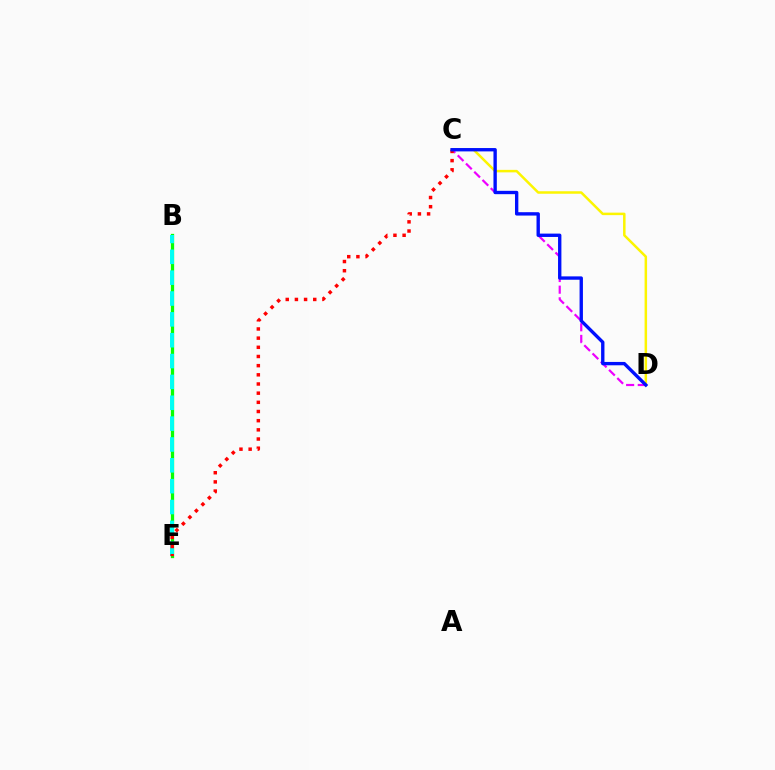{('B', 'E'): [{'color': '#08ff00', 'line_style': 'solid', 'thickness': 2.36}, {'color': '#00fff6', 'line_style': 'dashed', 'thickness': 2.83}], ('C', 'D'): [{'color': '#fcf500', 'line_style': 'solid', 'thickness': 1.8}, {'color': '#ee00ff', 'line_style': 'dashed', 'thickness': 1.58}, {'color': '#0010ff', 'line_style': 'solid', 'thickness': 2.42}], ('C', 'E'): [{'color': '#ff0000', 'line_style': 'dotted', 'thickness': 2.49}]}